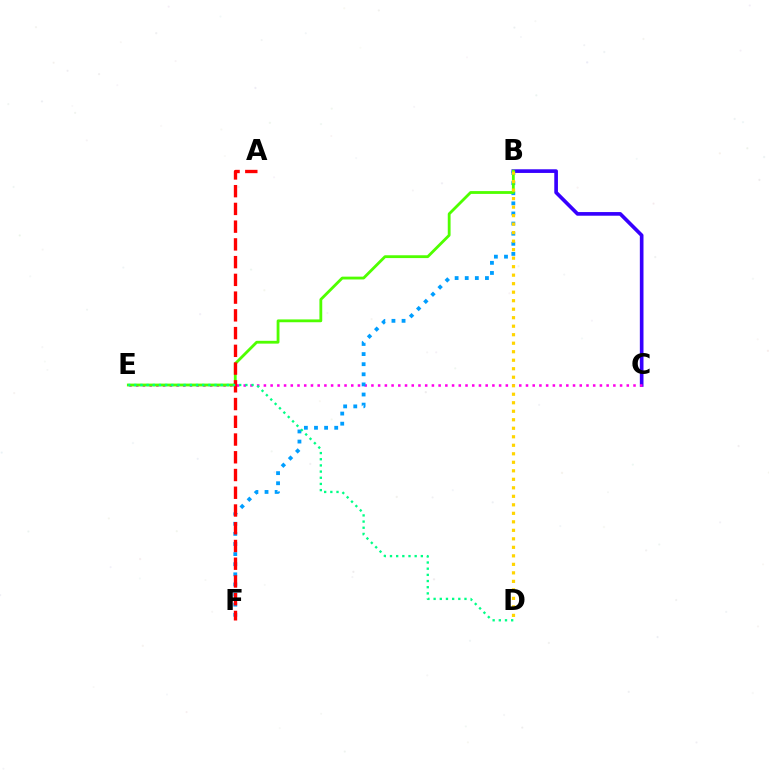{('B', 'C'): [{'color': '#3700ff', 'line_style': 'solid', 'thickness': 2.63}], ('C', 'E'): [{'color': '#ff00ed', 'line_style': 'dotted', 'thickness': 1.83}], ('B', 'F'): [{'color': '#009eff', 'line_style': 'dotted', 'thickness': 2.75}], ('B', 'E'): [{'color': '#4fff00', 'line_style': 'solid', 'thickness': 2.03}], ('B', 'D'): [{'color': '#ffd500', 'line_style': 'dotted', 'thickness': 2.31}], ('A', 'F'): [{'color': '#ff0000', 'line_style': 'dashed', 'thickness': 2.41}], ('D', 'E'): [{'color': '#00ff86', 'line_style': 'dotted', 'thickness': 1.68}]}